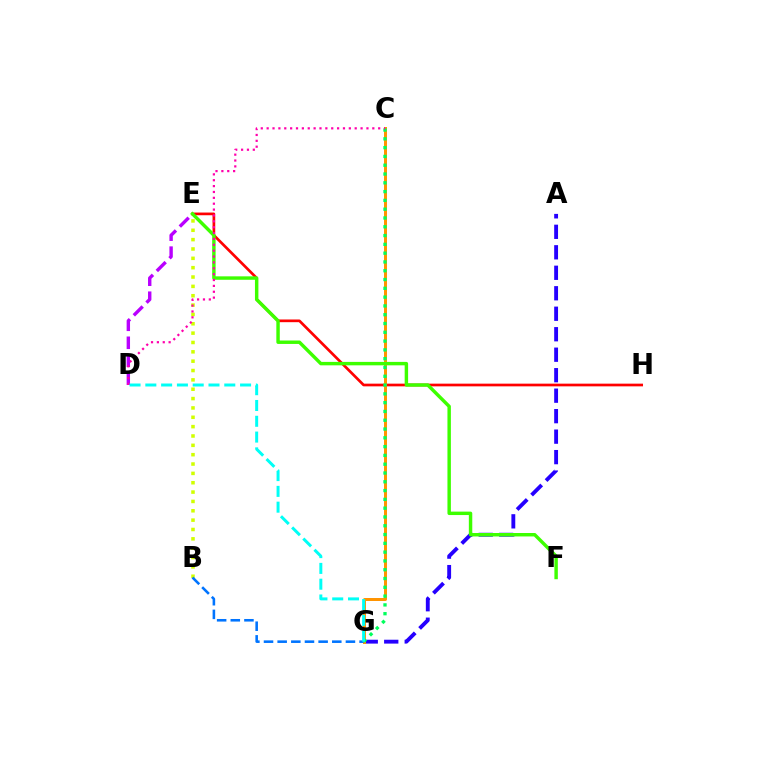{('E', 'H'): [{'color': '#ff0000', 'line_style': 'solid', 'thickness': 1.94}], ('A', 'G'): [{'color': '#2500ff', 'line_style': 'dashed', 'thickness': 2.78}], ('D', 'E'): [{'color': '#b900ff', 'line_style': 'dashed', 'thickness': 2.44}], ('C', 'G'): [{'color': '#ff9400', 'line_style': 'solid', 'thickness': 2.15}, {'color': '#00ff5c', 'line_style': 'dotted', 'thickness': 2.39}], ('B', 'E'): [{'color': '#d1ff00', 'line_style': 'dotted', 'thickness': 2.54}], ('B', 'G'): [{'color': '#0074ff', 'line_style': 'dashed', 'thickness': 1.85}], ('E', 'F'): [{'color': '#3dff00', 'line_style': 'solid', 'thickness': 2.47}], ('C', 'D'): [{'color': '#ff00ac', 'line_style': 'dotted', 'thickness': 1.59}], ('D', 'G'): [{'color': '#00fff6', 'line_style': 'dashed', 'thickness': 2.15}]}